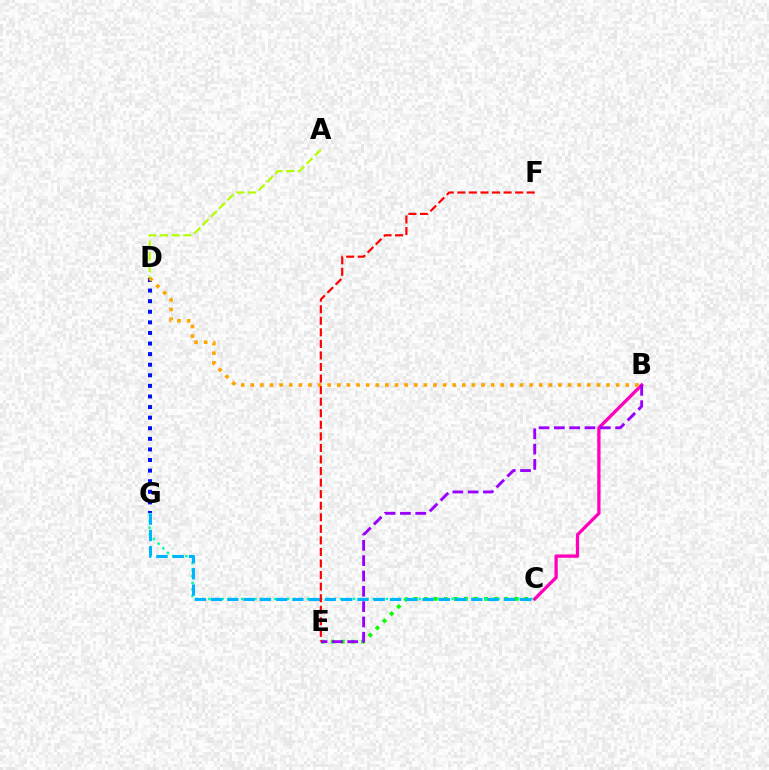{('C', 'E'): [{'color': '#08ff00', 'line_style': 'dotted', 'thickness': 2.73}], ('D', 'G'): [{'color': '#0010ff', 'line_style': 'dotted', 'thickness': 2.88}], ('B', 'C'): [{'color': '#ff00bd', 'line_style': 'solid', 'thickness': 2.37}], ('A', 'D'): [{'color': '#b3ff00', 'line_style': 'dashed', 'thickness': 1.6}], ('C', 'G'): [{'color': '#00ff9d', 'line_style': 'dotted', 'thickness': 1.79}, {'color': '#00b5ff', 'line_style': 'dashed', 'thickness': 2.21}], ('B', 'D'): [{'color': '#ffa500', 'line_style': 'dotted', 'thickness': 2.61}], ('B', 'E'): [{'color': '#9b00ff', 'line_style': 'dashed', 'thickness': 2.08}], ('E', 'F'): [{'color': '#ff0000', 'line_style': 'dashed', 'thickness': 1.57}]}